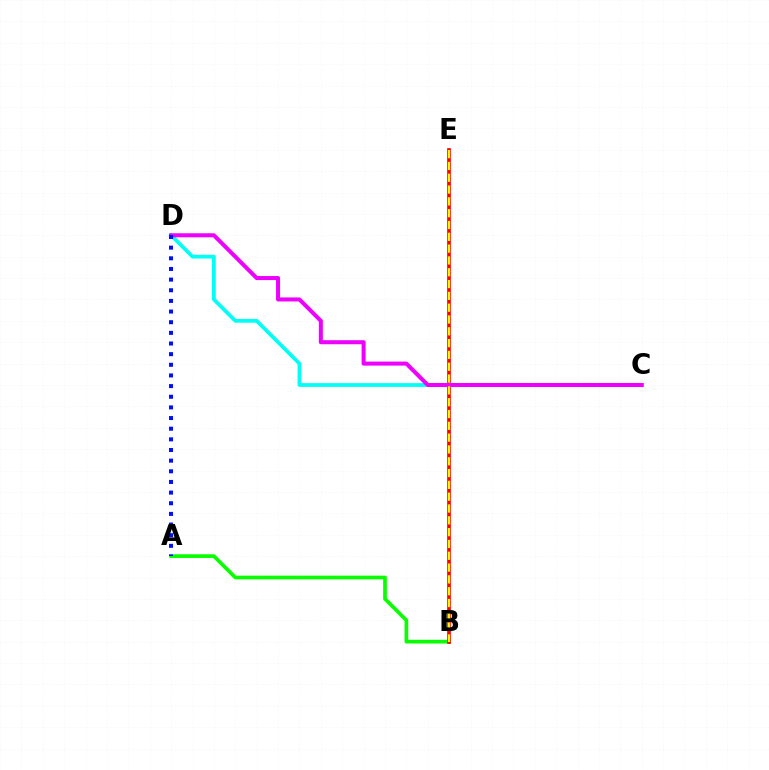{('A', 'B'): [{'color': '#08ff00', 'line_style': 'solid', 'thickness': 2.66}], ('B', 'E'): [{'color': '#ff0000', 'line_style': 'solid', 'thickness': 2.65}, {'color': '#fcf500', 'line_style': 'dashed', 'thickness': 1.6}], ('C', 'D'): [{'color': '#00fff6', 'line_style': 'solid', 'thickness': 2.7}, {'color': '#ee00ff', 'line_style': 'solid', 'thickness': 2.9}], ('A', 'D'): [{'color': '#0010ff', 'line_style': 'dotted', 'thickness': 2.89}]}